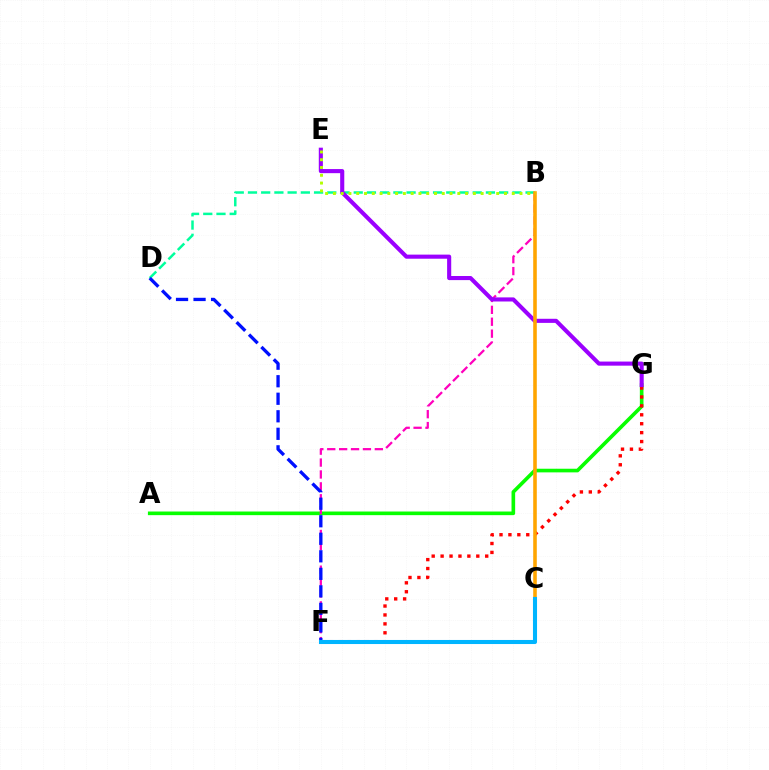{('B', 'D'): [{'color': '#00ff9d', 'line_style': 'dashed', 'thickness': 1.8}], ('A', 'G'): [{'color': '#08ff00', 'line_style': 'solid', 'thickness': 2.62}], ('F', 'G'): [{'color': '#ff0000', 'line_style': 'dotted', 'thickness': 2.42}], ('B', 'F'): [{'color': '#ff00bd', 'line_style': 'dashed', 'thickness': 1.62}], ('D', 'F'): [{'color': '#0010ff', 'line_style': 'dashed', 'thickness': 2.38}], ('E', 'G'): [{'color': '#9b00ff', 'line_style': 'solid', 'thickness': 2.95}], ('B', 'C'): [{'color': '#ffa500', 'line_style': 'solid', 'thickness': 2.58}], ('C', 'F'): [{'color': '#00b5ff', 'line_style': 'solid', 'thickness': 2.93}], ('B', 'E'): [{'color': '#b3ff00', 'line_style': 'dotted', 'thickness': 2.11}]}